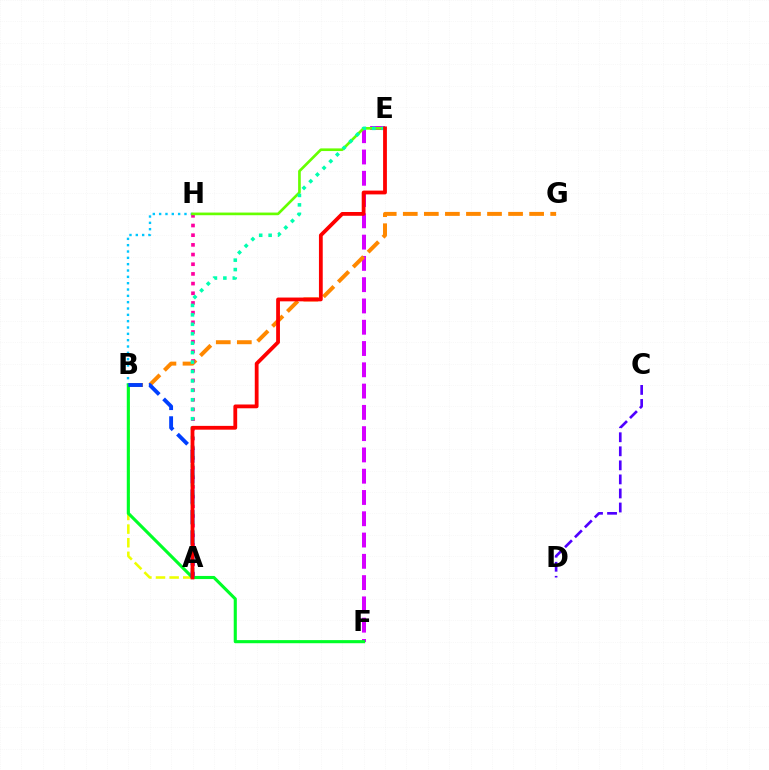{('A', 'B'): [{'color': '#eeff00', 'line_style': 'dashed', 'thickness': 1.85}, {'color': '#003fff', 'line_style': 'dashed', 'thickness': 2.79}], ('E', 'F'): [{'color': '#d600ff', 'line_style': 'dashed', 'thickness': 2.89}], ('B', 'G'): [{'color': '#ff8800', 'line_style': 'dashed', 'thickness': 2.86}], ('B', 'H'): [{'color': '#00c7ff', 'line_style': 'dotted', 'thickness': 1.72}], ('A', 'H'): [{'color': '#ff00a0', 'line_style': 'dotted', 'thickness': 2.63}], ('B', 'F'): [{'color': '#00ff27', 'line_style': 'solid', 'thickness': 2.24}], ('E', 'H'): [{'color': '#66ff00', 'line_style': 'solid', 'thickness': 1.91}], ('C', 'D'): [{'color': '#4f00ff', 'line_style': 'dashed', 'thickness': 1.91}], ('A', 'E'): [{'color': '#00ffaf', 'line_style': 'dotted', 'thickness': 2.56}, {'color': '#ff0000', 'line_style': 'solid', 'thickness': 2.73}]}